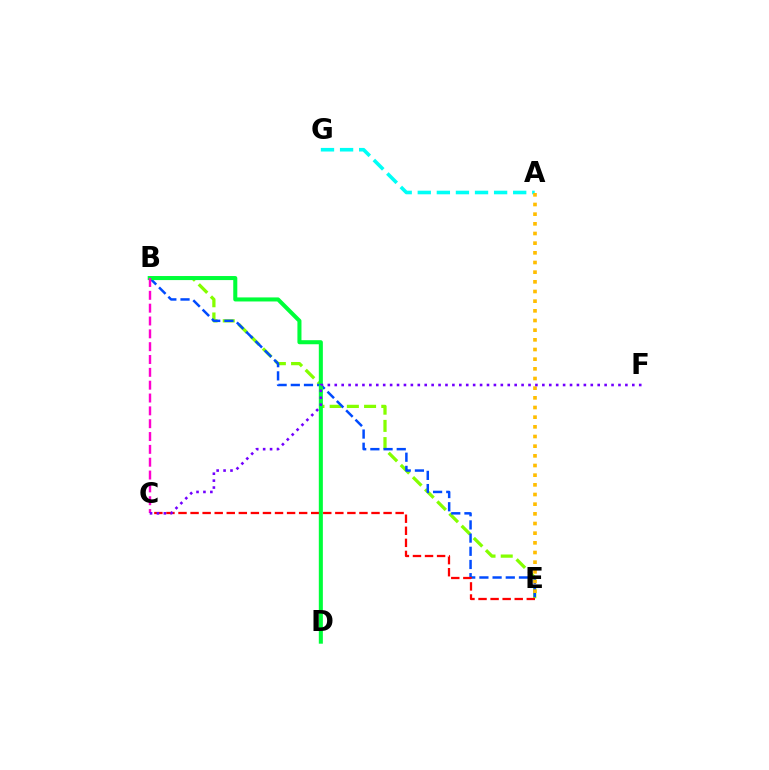{('B', 'E'): [{'color': '#84ff00', 'line_style': 'dashed', 'thickness': 2.34}, {'color': '#004bff', 'line_style': 'dashed', 'thickness': 1.79}], ('C', 'E'): [{'color': '#ff0000', 'line_style': 'dashed', 'thickness': 1.64}], ('A', 'G'): [{'color': '#00fff6', 'line_style': 'dashed', 'thickness': 2.59}], ('B', 'D'): [{'color': '#00ff39', 'line_style': 'solid', 'thickness': 2.92}], ('B', 'C'): [{'color': '#ff00cf', 'line_style': 'dashed', 'thickness': 1.74}], ('A', 'E'): [{'color': '#ffbd00', 'line_style': 'dotted', 'thickness': 2.63}], ('C', 'F'): [{'color': '#7200ff', 'line_style': 'dotted', 'thickness': 1.88}]}